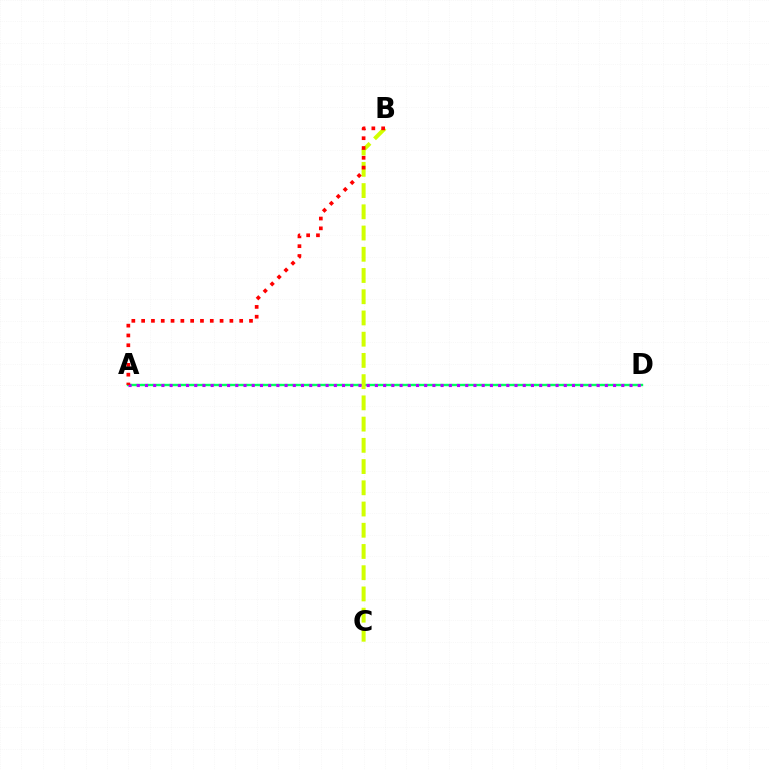{('A', 'D'): [{'color': '#0074ff', 'line_style': 'dotted', 'thickness': 1.51}, {'color': '#00ff5c', 'line_style': 'solid', 'thickness': 1.7}, {'color': '#b900ff', 'line_style': 'dotted', 'thickness': 2.23}], ('B', 'C'): [{'color': '#d1ff00', 'line_style': 'dashed', 'thickness': 2.88}], ('A', 'B'): [{'color': '#ff0000', 'line_style': 'dotted', 'thickness': 2.66}]}